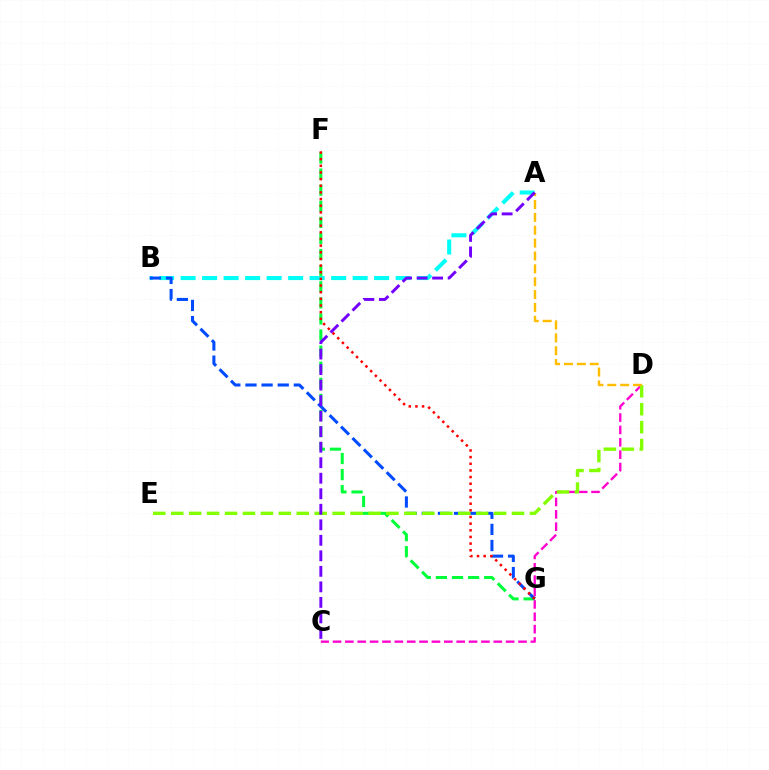{('C', 'D'): [{'color': '#ff00cf', 'line_style': 'dashed', 'thickness': 1.68}], ('A', 'B'): [{'color': '#00fff6', 'line_style': 'dashed', 'thickness': 2.92}], ('F', 'G'): [{'color': '#00ff39', 'line_style': 'dashed', 'thickness': 2.19}, {'color': '#ff0000', 'line_style': 'dotted', 'thickness': 1.81}], ('B', 'G'): [{'color': '#004bff', 'line_style': 'dashed', 'thickness': 2.19}], ('D', 'E'): [{'color': '#84ff00', 'line_style': 'dashed', 'thickness': 2.44}], ('A', 'D'): [{'color': '#ffbd00', 'line_style': 'dashed', 'thickness': 1.75}], ('A', 'C'): [{'color': '#7200ff', 'line_style': 'dashed', 'thickness': 2.11}]}